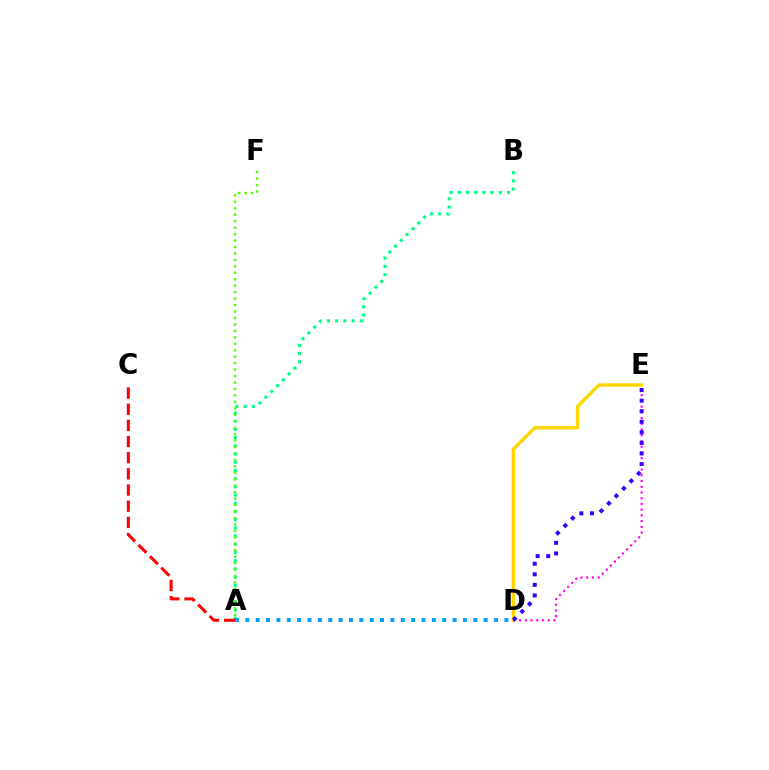{('D', 'E'): [{'color': '#ffd500', 'line_style': 'solid', 'thickness': 2.4}, {'color': '#ff00ed', 'line_style': 'dotted', 'thickness': 1.55}, {'color': '#3700ff', 'line_style': 'dotted', 'thickness': 2.87}], ('A', 'B'): [{'color': '#00ff86', 'line_style': 'dotted', 'thickness': 2.23}], ('A', 'C'): [{'color': '#ff0000', 'line_style': 'dashed', 'thickness': 2.2}], ('A', 'D'): [{'color': '#009eff', 'line_style': 'dotted', 'thickness': 2.82}], ('A', 'F'): [{'color': '#4fff00', 'line_style': 'dotted', 'thickness': 1.75}]}